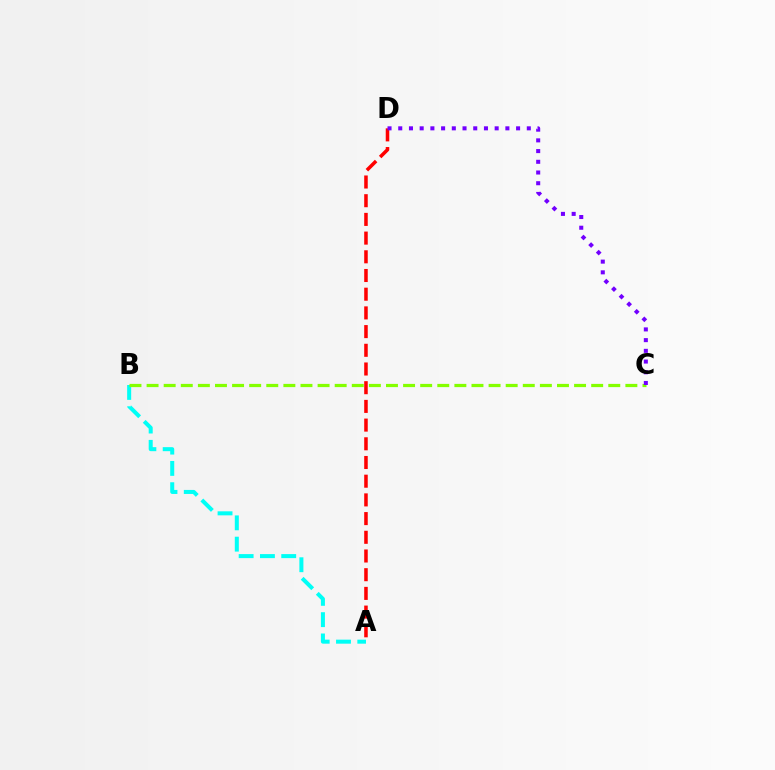{('A', 'D'): [{'color': '#ff0000', 'line_style': 'dashed', 'thickness': 2.54}], ('A', 'B'): [{'color': '#00fff6', 'line_style': 'dashed', 'thickness': 2.89}], ('B', 'C'): [{'color': '#84ff00', 'line_style': 'dashed', 'thickness': 2.32}], ('C', 'D'): [{'color': '#7200ff', 'line_style': 'dotted', 'thickness': 2.91}]}